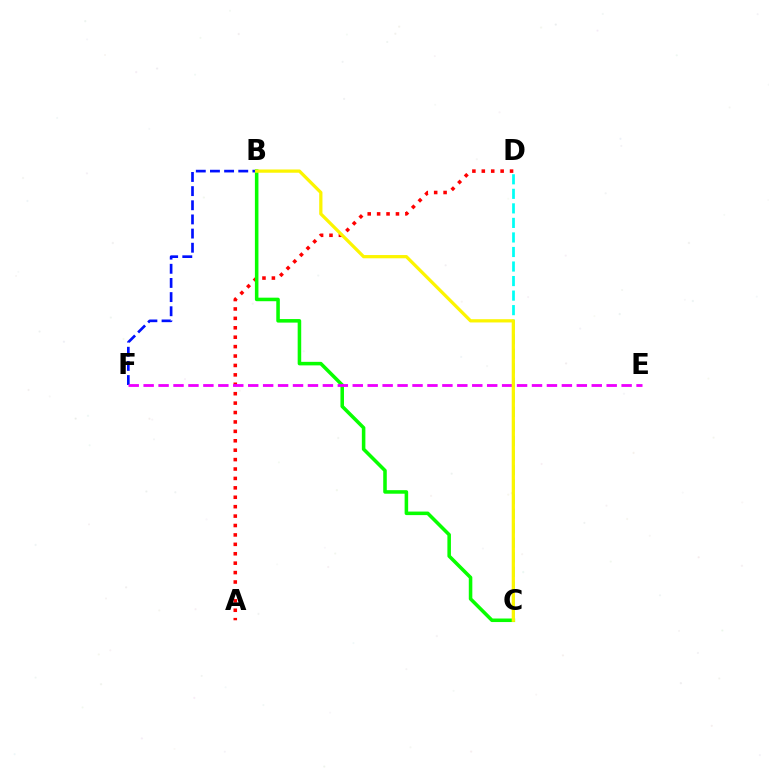{('A', 'D'): [{'color': '#ff0000', 'line_style': 'dotted', 'thickness': 2.56}], ('B', 'F'): [{'color': '#0010ff', 'line_style': 'dashed', 'thickness': 1.92}], ('B', 'C'): [{'color': '#08ff00', 'line_style': 'solid', 'thickness': 2.55}, {'color': '#fcf500', 'line_style': 'solid', 'thickness': 2.34}], ('E', 'F'): [{'color': '#ee00ff', 'line_style': 'dashed', 'thickness': 2.03}], ('C', 'D'): [{'color': '#00fff6', 'line_style': 'dashed', 'thickness': 1.97}]}